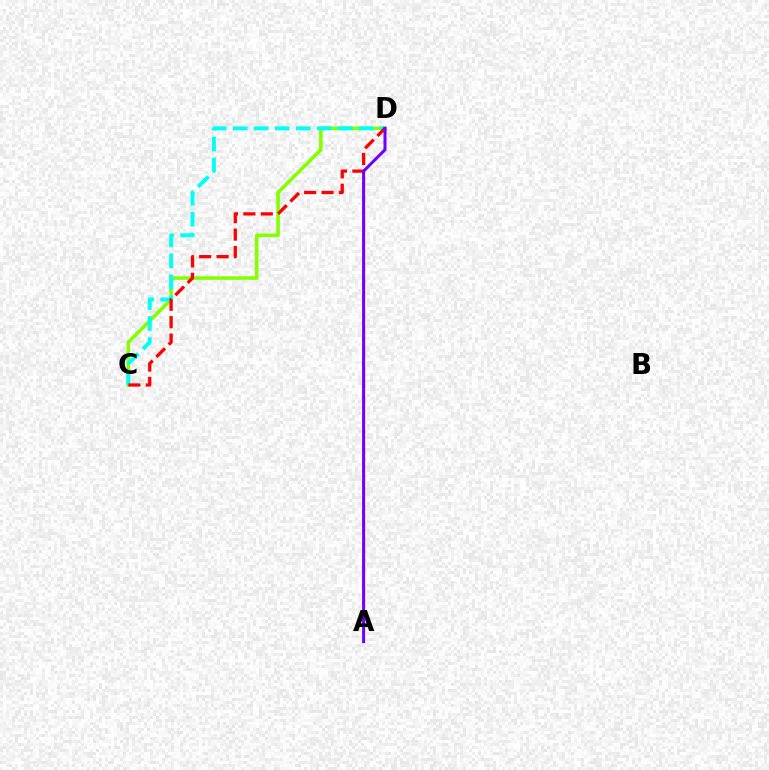{('C', 'D'): [{'color': '#84ff00', 'line_style': 'solid', 'thickness': 2.58}, {'color': '#00fff6', 'line_style': 'dashed', 'thickness': 2.85}, {'color': '#ff0000', 'line_style': 'dashed', 'thickness': 2.36}], ('A', 'D'): [{'color': '#7200ff', 'line_style': 'solid', 'thickness': 2.2}]}